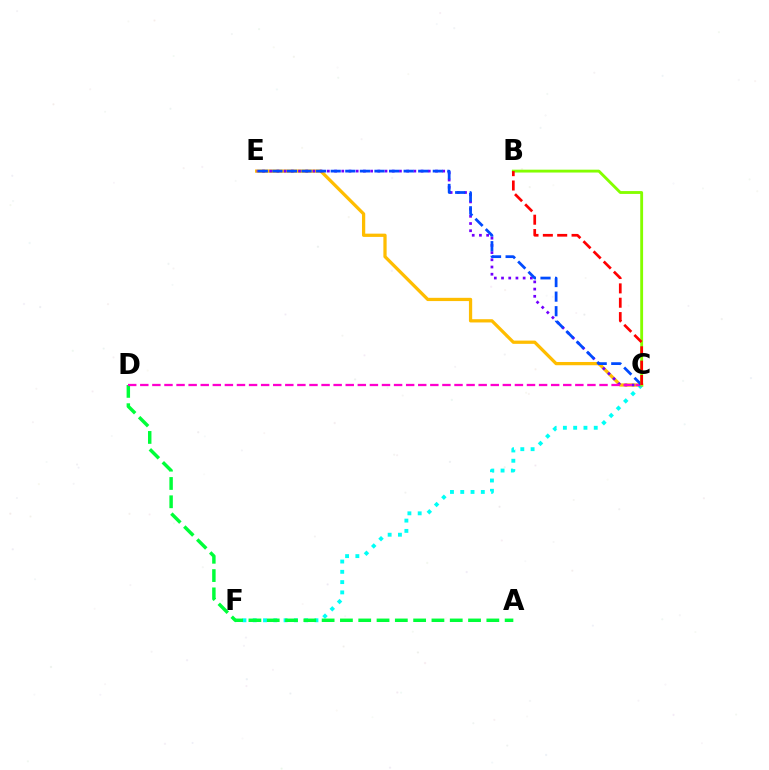{('C', 'E'): [{'color': '#ffbd00', 'line_style': 'solid', 'thickness': 2.34}, {'color': '#7200ff', 'line_style': 'dotted', 'thickness': 1.96}, {'color': '#004bff', 'line_style': 'dashed', 'thickness': 1.98}], ('C', 'F'): [{'color': '#00fff6', 'line_style': 'dotted', 'thickness': 2.79}], ('A', 'D'): [{'color': '#00ff39', 'line_style': 'dashed', 'thickness': 2.49}], ('C', 'D'): [{'color': '#ff00cf', 'line_style': 'dashed', 'thickness': 1.64}], ('B', 'C'): [{'color': '#84ff00', 'line_style': 'solid', 'thickness': 2.05}, {'color': '#ff0000', 'line_style': 'dashed', 'thickness': 1.95}]}